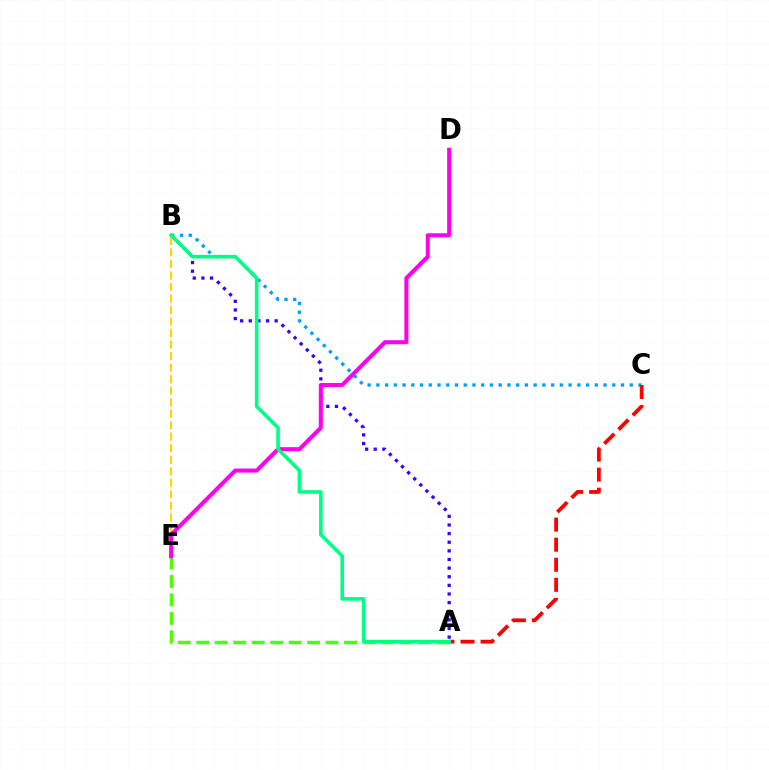{('A', 'B'): [{'color': '#3700ff', 'line_style': 'dotted', 'thickness': 2.34}, {'color': '#00ff86', 'line_style': 'solid', 'thickness': 2.6}], ('B', 'C'): [{'color': '#009eff', 'line_style': 'dotted', 'thickness': 2.37}], ('A', 'C'): [{'color': '#ff0000', 'line_style': 'dashed', 'thickness': 2.73}], ('B', 'E'): [{'color': '#ffd500', 'line_style': 'dashed', 'thickness': 1.57}], ('A', 'E'): [{'color': '#4fff00', 'line_style': 'dashed', 'thickness': 2.51}], ('D', 'E'): [{'color': '#ff00ed', 'line_style': 'solid', 'thickness': 2.91}]}